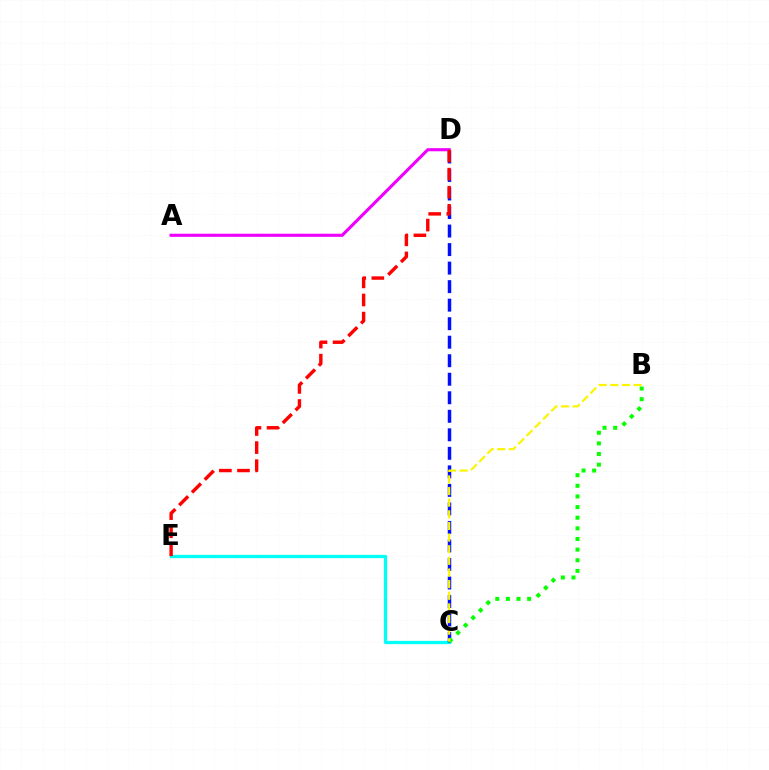{('C', 'E'): [{'color': '#00fff6', 'line_style': 'solid', 'thickness': 2.34}], ('C', 'D'): [{'color': '#0010ff', 'line_style': 'dashed', 'thickness': 2.52}], ('A', 'D'): [{'color': '#ee00ff', 'line_style': 'solid', 'thickness': 2.25}], ('B', 'C'): [{'color': '#08ff00', 'line_style': 'dotted', 'thickness': 2.89}, {'color': '#fcf500', 'line_style': 'dashed', 'thickness': 1.58}], ('D', 'E'): [{'color': '#ff0000', 'line_style': 'dashed', 'thickness': 2.46}]}